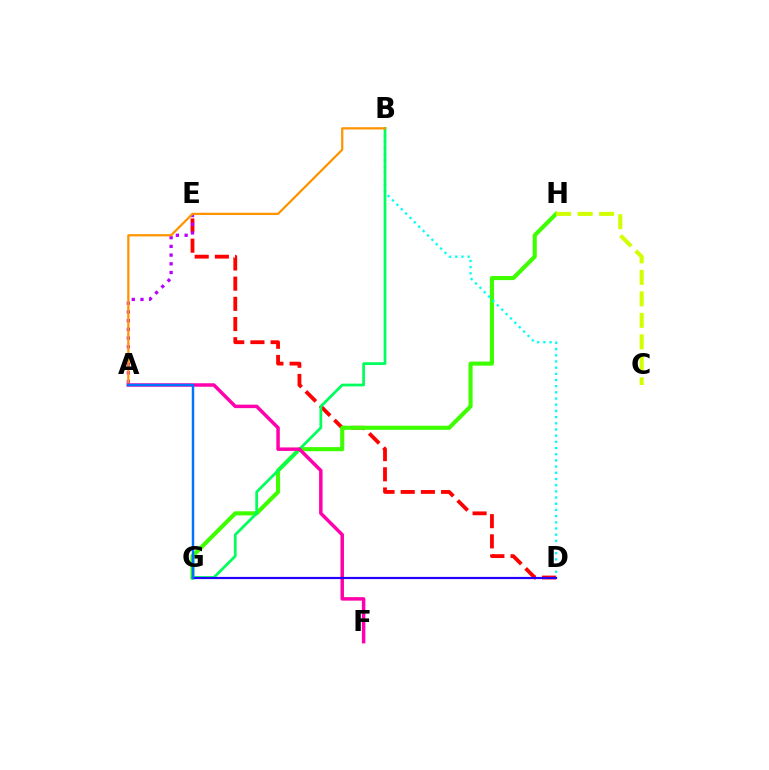{('D', 'E'): [{'color': '#ff0000', 'line_style': 'dashed', 'thickness': 2.74}], ('G', 'H'): [{'color': '#3dff00', 'line_style': 'solid', 'thickness': 2.96}], ('B', 'D'): [{'color': '#00fff6', 'line_style': 'dotted', 'thickness': 1.68}], ('C', 'H'): [{'color': '#d1ff00', 'line_style': 'dashed', 'thickness': 2.92}], ('B', 'G'): [{'color': '#00ff5c', 'line_style': 'solid', 'thickness': 1.97}], ('A', 'E'): [{'color': '#b900ff', 'line_style': 'dotted', 'thickness': 2.37}], ('A', 'B'): [{'color': '#ff9400', 'line_style': 'solid', 'thickness': 1.62}], ('A', 'F'): [{'color': '#ff00ac', 'line_style': 'solid', 'thickness': 2.5}], ('D', 'G'): [{'color': '#2500ff', 'line_style': 'solid', 'thickness': 1.58}], ('A', 'G'): [{'color': '#0074ff', 'line_style': 'solid', 'thickness': 1.78}]}